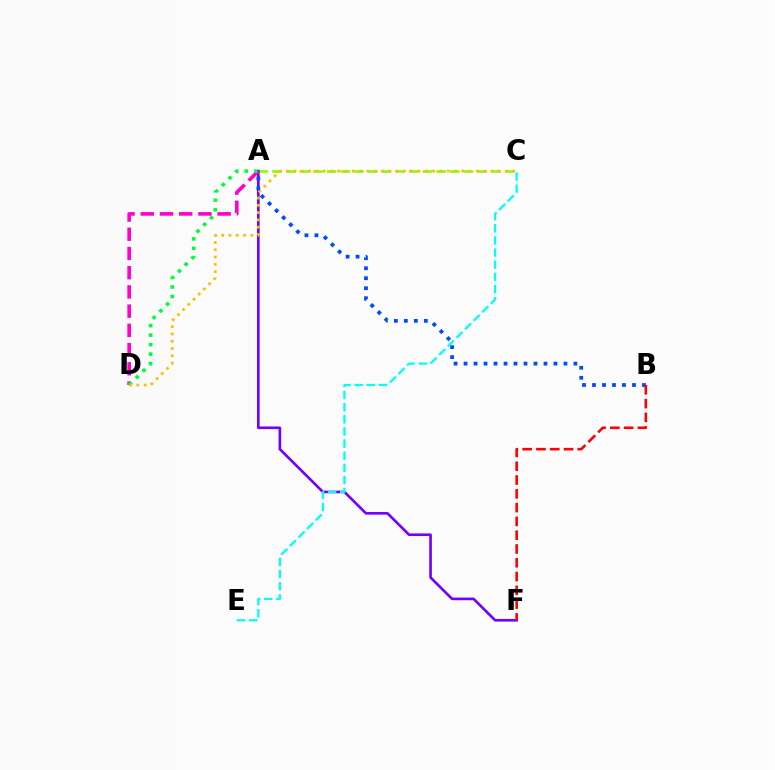{('A', 'C'): [{'color': '#84ff00', 'line_style': 'dashed', 'thickness': 1.86}], ('A', 'F'): [{'color': '#7200ff', 'line_style': 'solid', 'thickness': 1.9}], ('A', 'D'): [{'color': '#ff00cf', 'line_style': 'dashed', 'thickness': 2.61}, {'color': '#00ff39', 'line_style': 'dotted', 'thickness': 2.58}], ('C', 'D'): [{'color': '#ffbd00', 'line_style': 'dotted', 'thickness': 1.98}], ('A', 'B'): [{'color': '#004bff', 'line_style': 'dotted', 'thickness': 2.71}], ('C', 'E'): [{'color': '#00fff6', 'line_style': 'dashed', 'thickness': 1.65}], ('B', 'F'): [{'color': '#ff0000', 'line_style': 'dashed', 'thickness': 1.87}]}